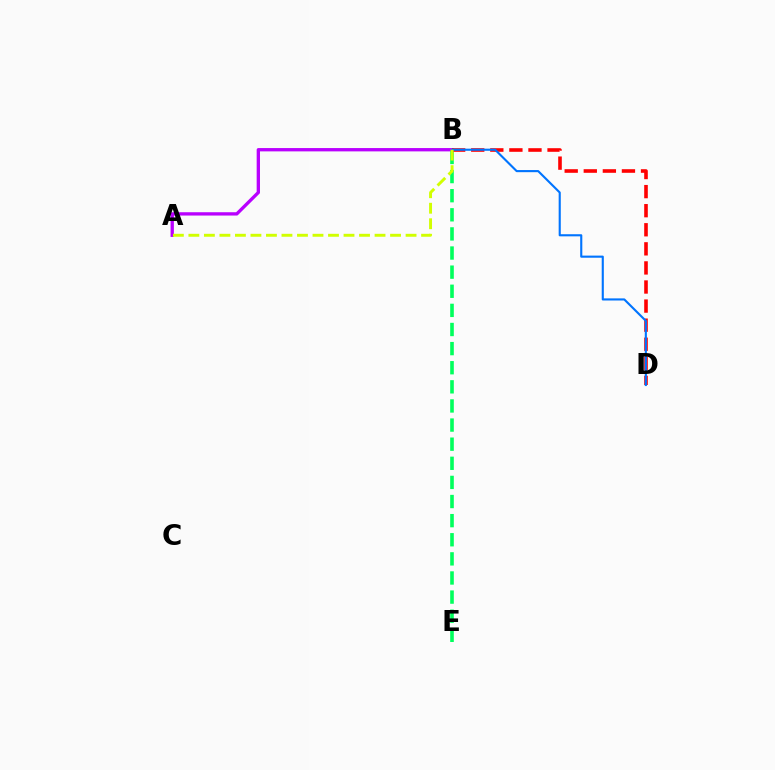{('A', 'B'): [{'color': '#b900ff', 'line_style': 'solid', 'thickness': 2.39}, {'color': '#d1ff00', 'line_style': 'dashed', 'thickness': 2.11}], ('B', 'E'): [{'color': '#00ff5c', 'line_style': 'dashed', 'thickness': 2.6}], ('B', 'D'): [{'color': '#ff0000', 'line_style': 'dashed', 'thickness': 2.59}, {'color': '#0074ff', 'line_style': 'solid', 'thickness': 1.53}]}